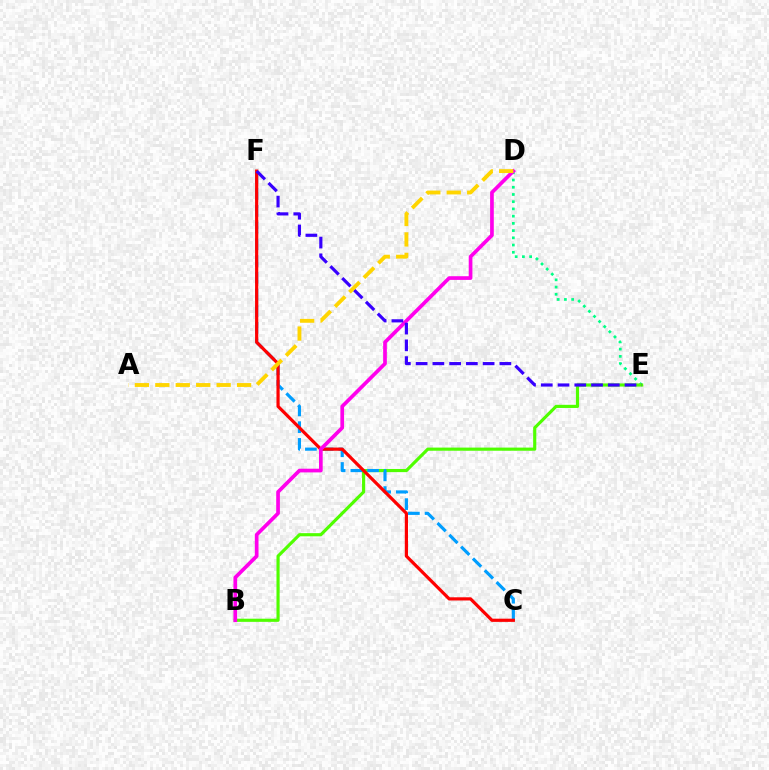{('D', 'E'): [{'color': '#00ff86', 'line_style': 'dotted', 'thickness': 1.96}], ('B', 'E'): [{'color': '#4fff00', 'line_style': 'solid', 'thickness': 2.27}], ('C', 'F'): [{'color': '#009eff', 'line_style': 'dashed', 'thickness': 2.27}, {'color': '#ff0000', 'line_style': 'solid', 'thickness': 2.3}], ('B', 'D'): [{'color': '#ff00ed', 'line_style': 'solid', 'thickness': 2.66}], ('E', 'F'): [{'color': '#3700ff', 'line_style': 'dashed', 'thickness': 2.28}], ('A', 'D'): [{'color': '#ffd500', 'line_style': 'dashed', 'thickness': 2.78}]}